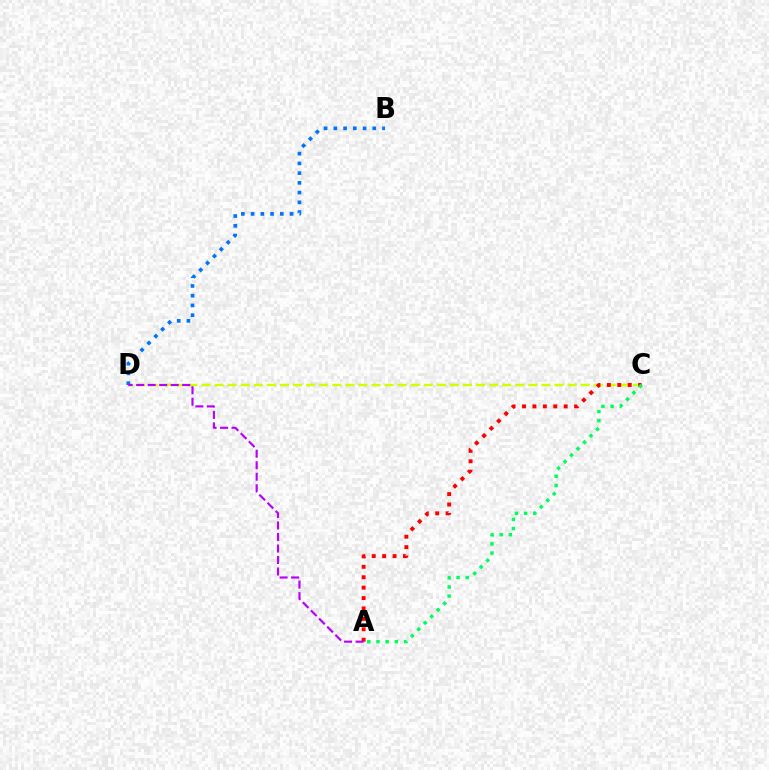{('C', 'D'): [{'color': '#d1ff00', 'line_style': 'dashed', 'thickness': 1.78}], ('A', 'C'): [{'color': '#ff0000', 'line_style': 'dotted', 'thickness': 2.83}, {'color': '#00ff5c', 'line_style': 'dotted', 'thickness': 2.49}], ('B', 'D'): [{'color': '#0074ff', 'line_style': 'dotted', 'thickness': 2.65}], ('A', 'D'): [{'color': '#b900ff', 'line_style': 'dashed', 'thickness': 1.56}]}